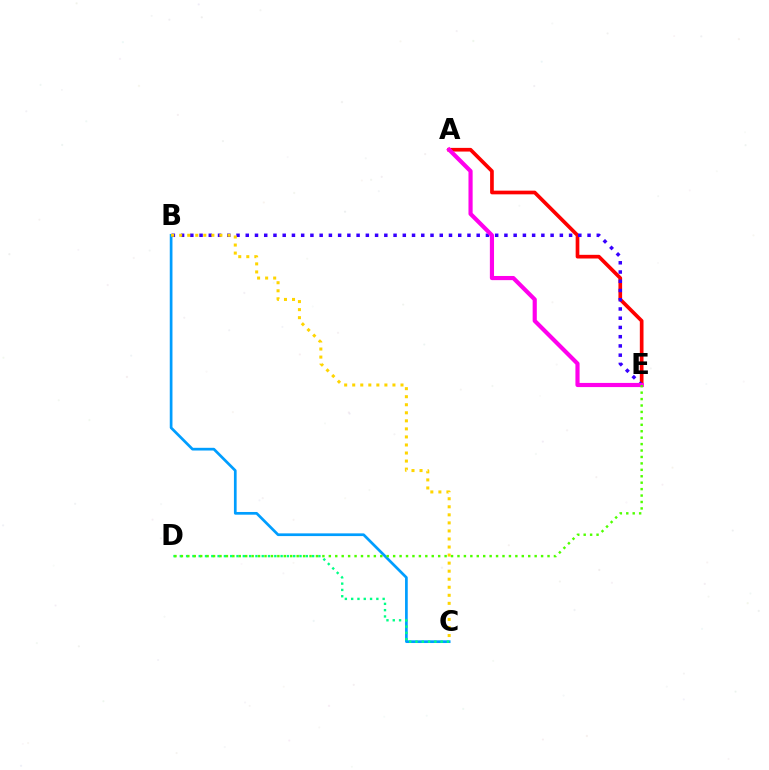{('A', 'E'): [{'color': '#ff0000', 'line_style': 'solid', 'thickness': 2.65}, {'color': '#ff00ed', 'line_style': 'solid', 'thickness': 2.99}], ('B', 'C'): [{'color': '#009eff', 'line_style': 'solid', 'thickness': 1.95}, {'color': '#ffd500', 'line_style': 'dotted', 'thickness': 2.19}], ('B', 'E'): [{'color': '#3700ff', 'line_style': 'dotted', 'thickness': 2.51}], ('C', 'D'): [{'color': '#00ff86', 'line_style': 'dotted', 'thickness': 1.71}], ('D', 'E'): [{'color': '#4fff00', 'line_style': 'dotted', 'thickness': 1.75}]}